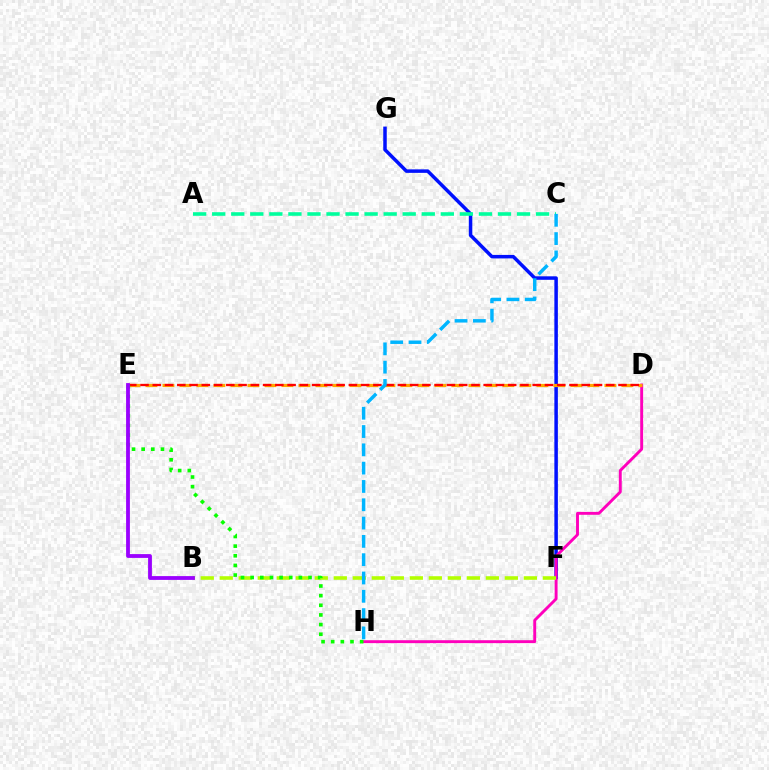{('F', 'G'): [{'color': '#0010ff', 'line_style': 'solid', 'thickness': 2.52}], ('D', 'H'): [{'color': '#ff00bd', 'line_style': 'solid', 'thickness': 2.09}], ('D', 'E'): [{'color': '#ffa500', 'line_style': 'dashed', 'thickness': 2.31}, {'color': '#ff0000', 'line_style': 'dashed', 'thickness': 1.66}], ('B', 'F'): [{'color': '#b3ff00', 'line_style': 'dashed', 'thickness': 2.58}], ('E', 'H'): [{'color': '#08ff00', 'line_style': 'dotted', 'thickness': 2.62}], ('A', 'C'): [{'color': '#00ff9d', 'line_style': 'dashed', 'thickness': 2.59}], ('C', 'H'): [{'color': '#00b5ff', 'line_style': 'dashed', 'thickness': 2.49}], ('B', 'E'): [{'color': '#9b00ff', 'line_style': 'solid', 'thickness': 2.74}]}